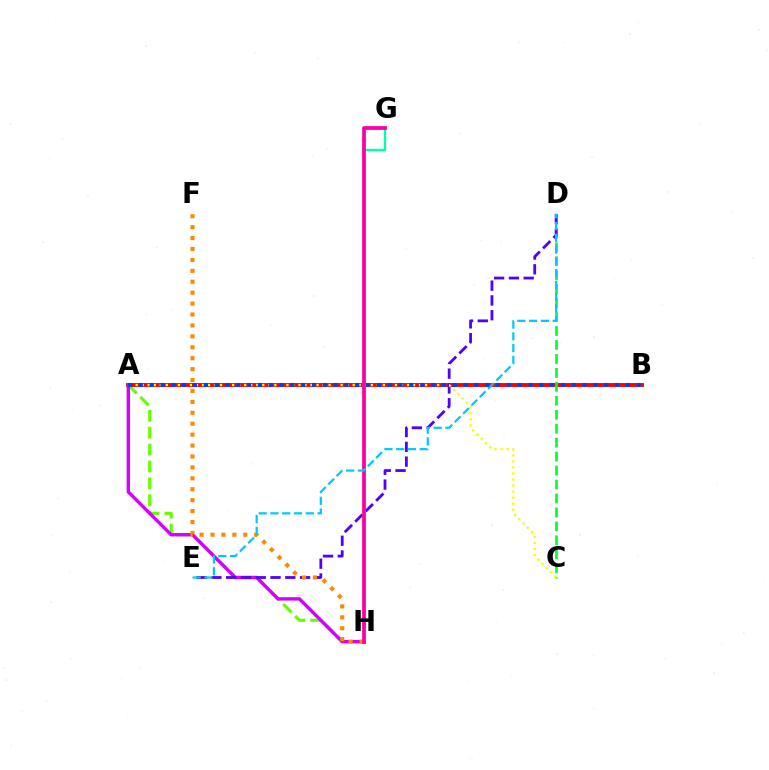{('A', 'H'): [{'color': '#66ff00', 'line_style': 'dashed', 'thickness': 2.29}, {'color': '#d600ff', 'line_style': 'solid', 'thickness': 2.44}], ('A', 'B'): [{'color': '#ff0000', 'line_style': 'solid', 'thickness': 2.8}, {'color': '#003fff', 'line_style': 'dotted', 'thickness': 2.94}], ('C', 'D'): [{'color': '#00ff27', 'line_style': 'dashed', 'thickness': 1.9}], ('D', 'E'): [{'color': '#4f00ff', 'line_style': 'dashed', 'thickness': 2.01}, {'color': '#00c7ff', 'line_style': 'dashed', 'thickness': 1.6}], ('G', 'H'): [{'color': '#00ffaf', 'line_style': 'solid', 'thickness': 1.69}, {'color': '#ff00a0', 'line_style': 'solid', 'thickness': 2.7}], ('A', 'C'): [{'color': '#eeff00', 'line_style': 'dotted', 'thickness': 1.64}], ('F', 'H'): [{'color': '#ff8800', 'line_style': 'dotted', 'thickness': 2.97}]}